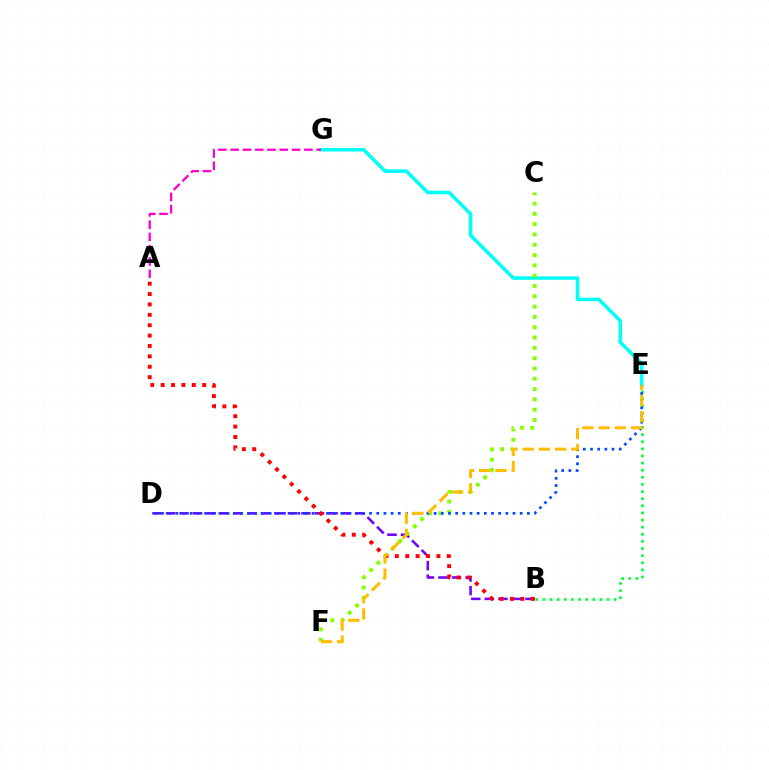{('B', 'D'): [{'color': '#7200ff', 'line_style': 'dashed', 'thickness': 1.84}], ('E', 'G'): [{'color': '#00fff6', 'line_style': 'solid', 'thickness': 2.55}], ('C', 'F'): [{'color': '#84ff00', 'line_style': 'dotted', 'thickness': 2.8}], ('B', 'E'): [{'color': '#00ff39', 'line_style': 'dotted', 'thickness': 1.93}], ('D', 'E'): [{'color': '#004bff', 'line_style': 'dotted', 'thickness': 1.95}], ('A', 'B'): [{'color': '#ff0000', 'line_style': 'dotted', 'thickness': 2.82}], ('A', 'G'): [{'color': '#ff00cf', 'line_style': 'dashed', 'thickness': 1.67}], ('E', 'F'): [{'color': '#ffbd00', 'line_style': 'dashed', 'thickness': 2.2}]}